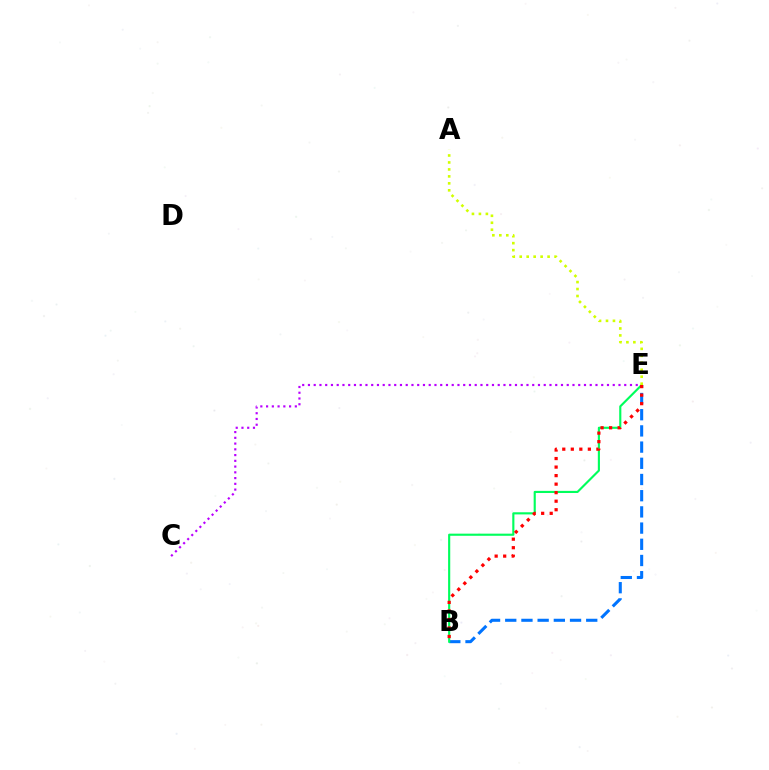{('B', 'E'): [{'color': '#0074ff', 'line_style': 'dashed', 'thickness': 2.2}, {'color': '#00ff5c', 'line_style': 'solid', 'thickness': 1.54}, {'color': '#ff0000', 'line_style': 'dotted', 'thickness': 2.32}], ('C', 'E'): [{'color': '#b900ff', 'line_style': 'dotted', 'thickness': 1.56}], ('A', 'E'): [{'color': '#d1ff00', 'line_style': 'dotted', 'thickness': 1.89}]}